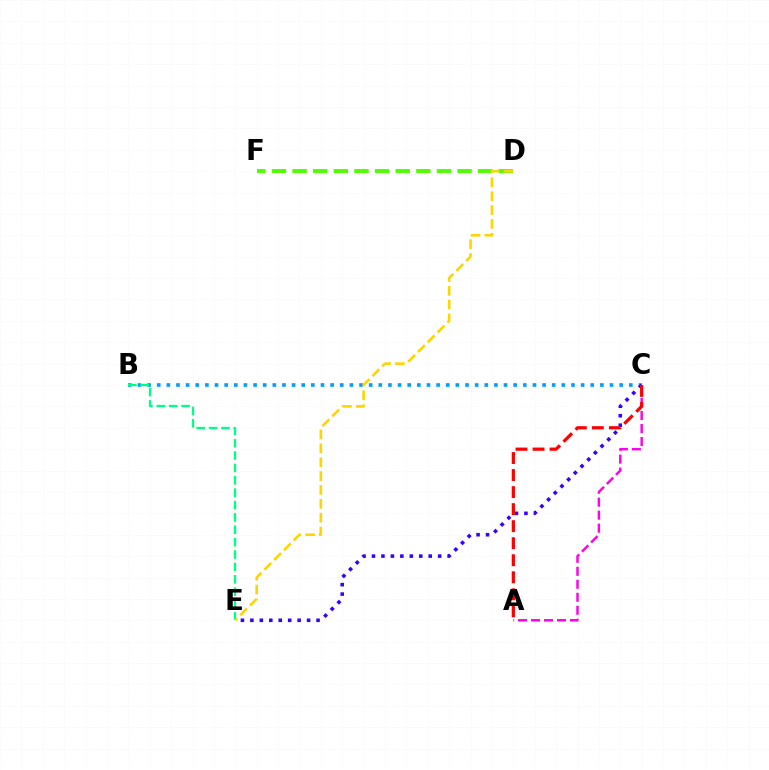{('B', 'C'): [{'color': '#009eff', 'line_style': 'dotted', 'thickness': 2.62}], ('D', 'F'): [{'color': '#4fff00', 'line_style': 'dashed', 'thickness': 2.8}], ('A', 'C'): [{'color': '#ff00ed', 'line_style': 'dashed', 'thickness': 1.76}, {'color': '#ff0000', 'line_style': 'dashed', 'thickness': 2.31}], ('C', 'E'): [{'color': '#3700ff', 'line_style': 'dotted', 'thickness': 2.57}], ('B', 'E'): [{'color': '#00ff86', 'line_style': 'dashed', 'thickness': 1.68}], ('D', 'E'): [{'color': '#ffd500', 'line_style': 'dashed', 'thickness': 1.88}]}